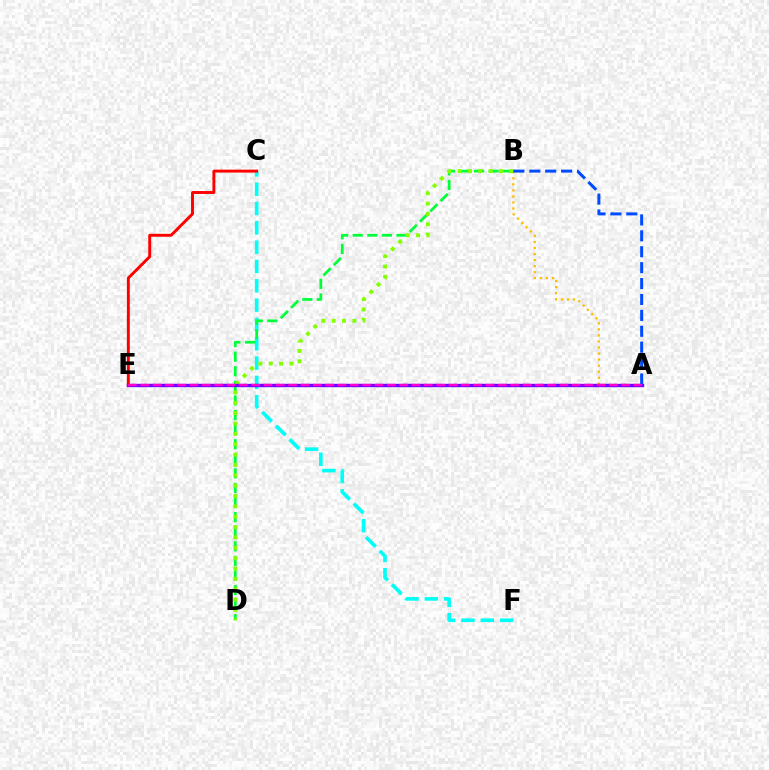{('C', 'F'): [{'color': '#00fff6', 'line_style': 'dashed', 'thickness': 2.63}], ('B', 'D'): [{'color': '#00ff39', 'line_style': 'dashed', 'thickness': 1.98}, {'color': '#84ff00', 'line_style': 'dotted', 'thickness': 2.81}], ('A', 'B'): [{'color': '#ffbd00', 'line_style': 'dotted', 'thickness': 1.64}, {'color': '#004bff', 'line_style': 'dashed', 'thickness': 2.16}], ('A', 'E'): [{'color': '#7200ff', 'line_style': 'solid', 'thickness': 2.42}, {'color': '#ff00cf', 'line_style': 'dashed', 'thickness': 1.68}], ('C', 'E'): [{'color': '#ff0000', 'line_style': 'solid', 'thickness': 2.11}]}